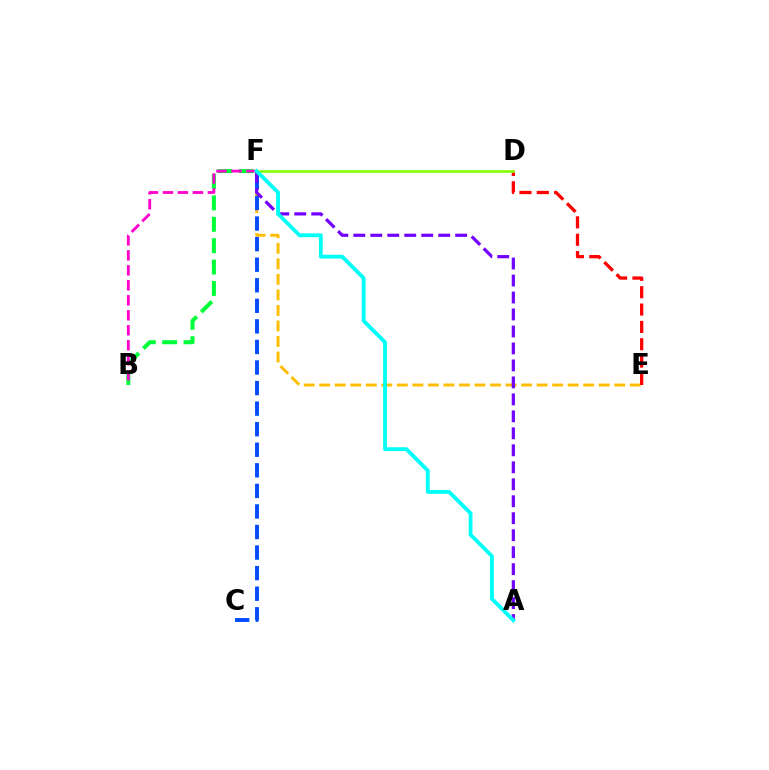{('B', 'F'): [{'color': '#00ff39', 'line_style': 'dashed', 'thickness': 2.9}, {'color': '#ff00cf', 'line_style': 'dashed', 'thickness': 2.04}], ('E', 'F'): [{'color': '#ffbd00', 'line_style': 'dashed', 'thickness': 2.11}], ('D', 'E'): [{'color': '#ff0000', 'line_style': 'dashed', 'thickness': 2.36}], ('C', 'F'): [{'color': '#004bff', 'line_style': 'dashed', 'thickness': 2.79}], ('A', 'F'): [{'color': '#7200ff', 'line_style': 'dashed', 'thickness': 2.31}, {'color': '#00fff6', 'line_style': 'solid', 'thickness': 2.75}], ('D', 'F'): [{'color': '#84ff00', 'line_style': 'solid', 'thickness': 1.89}]}